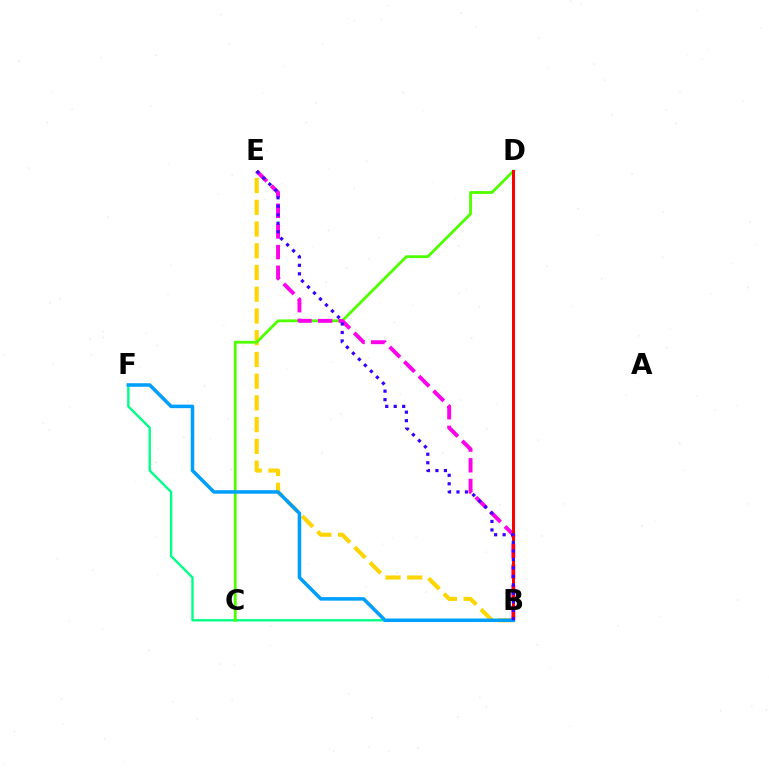{('B', 'F'): [{'color': '#00ff86', 'line_style': 'solid', 'thickness': 1.7}, {'color': '#009eff', 'line_style': 'solid', 'thickness': 2.53}], ('B', 'E'): [{'color': '#ffd500', 'line_style': 'dashed', 'thickness': 2.95}, {'color': '#ff00ed', 'line_style': 'dashed', 'thickness': 2.81}, {'color': '#3700ff', 'line_style': 'dotted', 'thickness': 2.31}], ('C', 'D'): [{'color': '#4fff00', 'line_style': 'solid', 'thickness': 2.03}], ('B', 'D'): [{'color': '#ff0000', 'line_style': 'solid', 'thickness': 2.15}]}